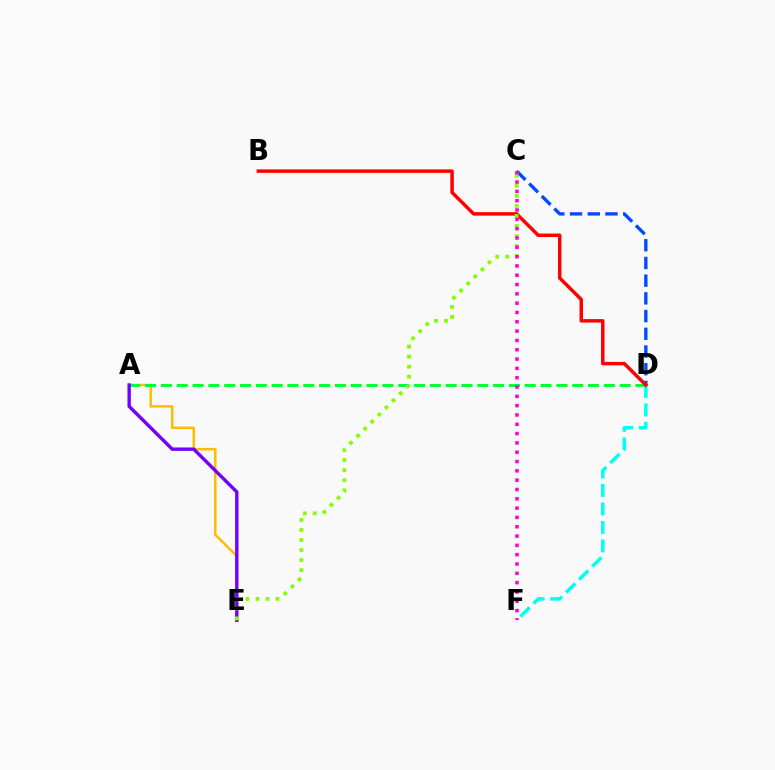{('C', 'D'): [{'color': '#004bff', 'line_style': 'dashed', 'thickness': 2.41}], ('A', 'E'): [{'color': '#ffbd00', 'line_style': 'solid', 'thickness': 1.79}, {'color': '#7200ff', 'line_style': 'solid', 'thickness': 2.44}], ('A', 'D'): [{'color': '#00ff39', 'line_style': 'dashed', 'thickness': 2.15}], ('D', 'F'): [{'color': '#00fff6', 'line_style': 'dashed', 'thickness': 2.51}], ('B', 'D'): [{'color': '#ff0000', 'line_style': 'solid', 'thickness': 2.49}], ('C', 'E'): [{'color': '#84ff00', 'line_style': 'dotted', 'thickness': 2.73}], ('C', 'F'): [{'color': '#ff00cf', 'line_style': 'dotted', 'thickness': 2.53}]}